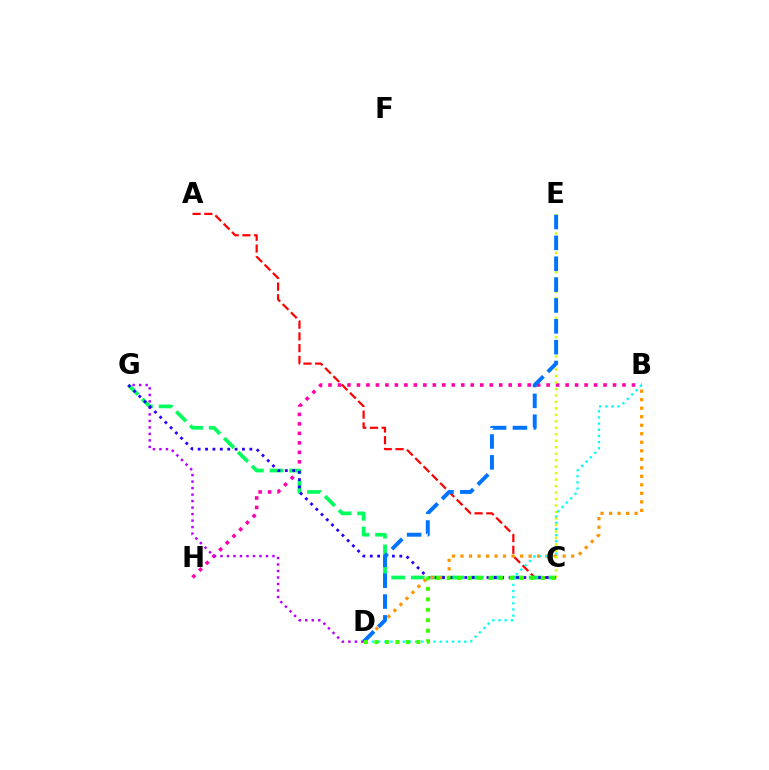{('A', 'C'): [{'color': '#ff0000', 'line_style': 'dashed', 'thickness': 1.59}], ('B', 'H'): [{'color': '#ff00ac', 'line_style': 'dotted', 'thickness': 2.58}], ('C', 'G'): [{'color': '#00ff5c', 'line_style': 'dashed', 'thickness': 2.67}, {'color': '#2500ff', 'line_style': 'dotted', 'thickness': 2.01}], ('B', 'D'): [{'color': '#ff9400', 'line_style': 'dotted', 'thickness': 2.31}, {'color': '#00fff6', 'line_style': 'dotted', 'thickness': 1.67}], ('D', 'G'): [{'color': '#b900ff', 'line_style': 'dotted', 'thickness': 1.77}], ('C', 'E'): [{'color': '#d1ff00', 'line_style': 'dotted', 'thickness': 1.76}], ('D', 'E'): [{'color': '#0074ff', 'line_style': 'dashed', 'thickness': 2.83}], ('C', 'D'): [{'color': '#3dff00', 'line_style': 'dotted', 'thickness': 2.85}]}